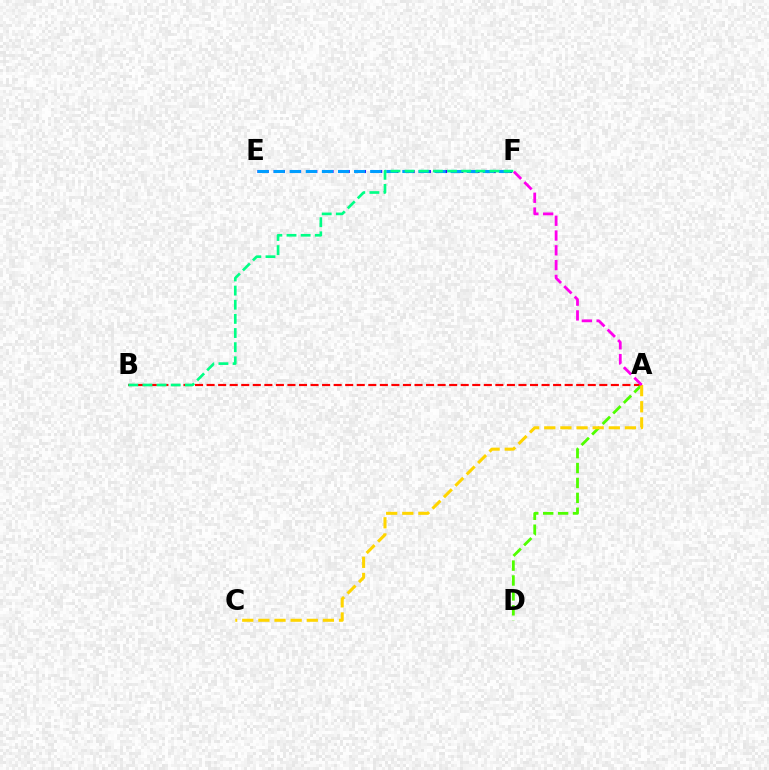{('E', 'F'): [{'color': '#3700ff', 'line_style': 'dotted', 'thickness': 2.2}, {'color': '#009eff', 'line_style': 'dashed', 'thickness': 2.19}], ('A', 'B'): [{'color': '#ff0000', 'line_style': 'dashed', 'thickness': 1.57}], ('B', 'F'): [{'color': '#00ff86', 'line_style': 'dashed', 'thickness': 1.92}], ('A', 'D'): [{'color': '#4fff00', 'line_style': 'dashed', 'thickness': 2.03}], ('A', 'C'): [{'color': '#ffd500', 'line_style': 'dashed', 'thickness': 2.19}], ('A', 'F'): [{'color': '#ff00ed', 'line_style': 'dashed', 'thickness': 2.01}]}